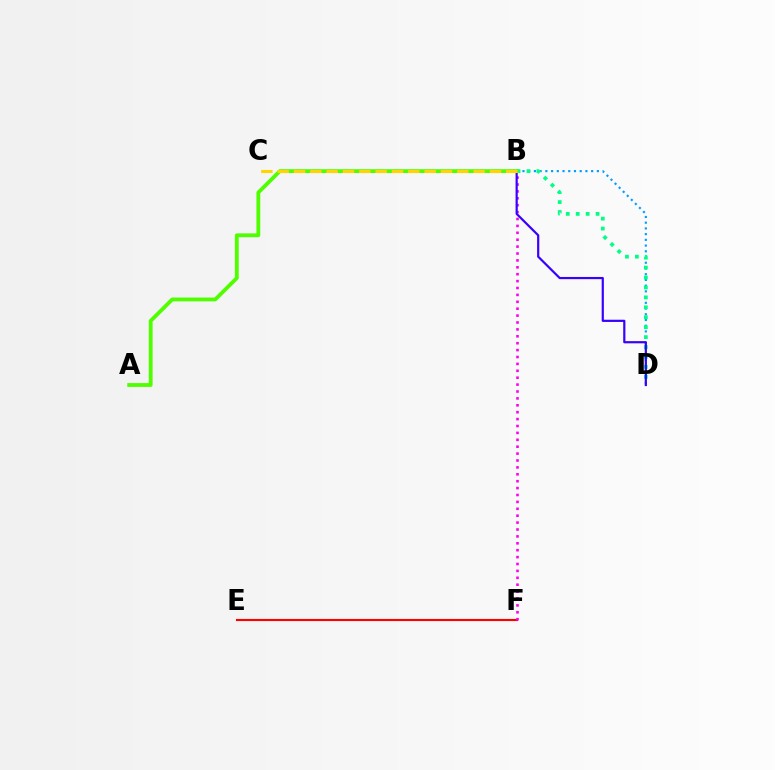{('B', 'D'): [{'color': '#009eff', 'line_style': 'dotted', 'thickness': 1.55}, {'color': '#00ff86', 'line_style': 'dotted', 'thickness': 2.7}, {'color': '#3700ff', 'line_style': 'solid', 'thickness': 1.58}], ('E', 'F'): [{'color': '#ff0000', 'line_style': 'solid', 'thickness': 1.53}], ('B', 'F'): [{'color': '#ff00ed', 'line_style': 'dotted', 'thickness': 1.87}], ('A', 'B'): [{'color': '#4fff00', 'line_style': 'solid', 'thickness': 2.75}], ('B', 'C'): [{'color': '#ffd500', 'line_style': 'dashed', 'thickness': 2.22}]}